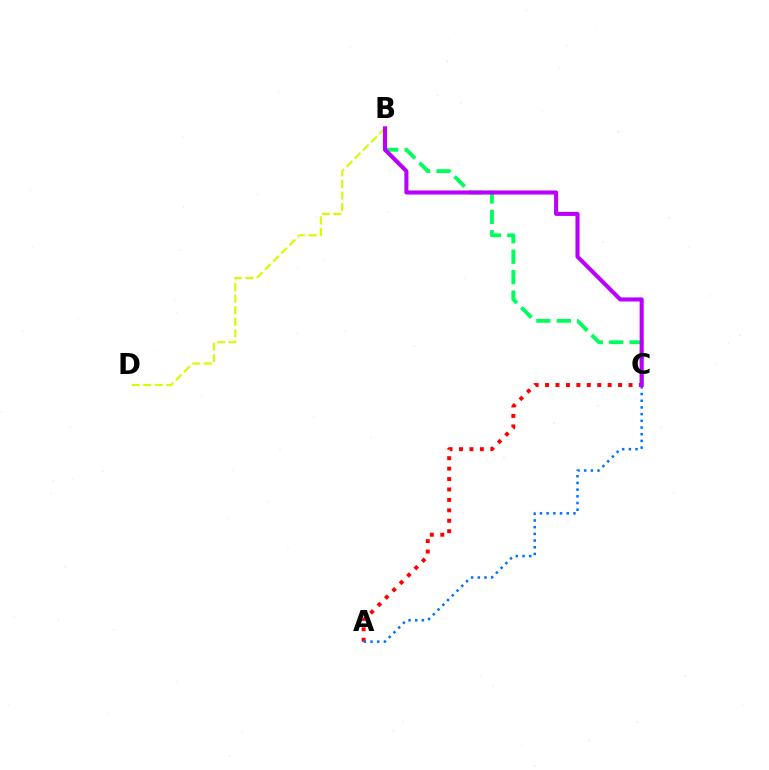{('B', 'D'): [{'color': '#d1ff00', 'line_style': 'dashed', 'thickness': 1.57}], ('B', 'C'): [{'color': '#00ff5c', 'line_style': 'dashed', 'thickness': 2.77}, {'color': '#b900ff', 'line_style': 'solid', 'thickness': 2.93}], ('A', 'C'): [{'color': '#ff0000', 'line_style': 'dotted', 'thickness': 2.83}, {'color': '#0074ff', 'line_style': 'dotted', 'thickness': 1.82}]}